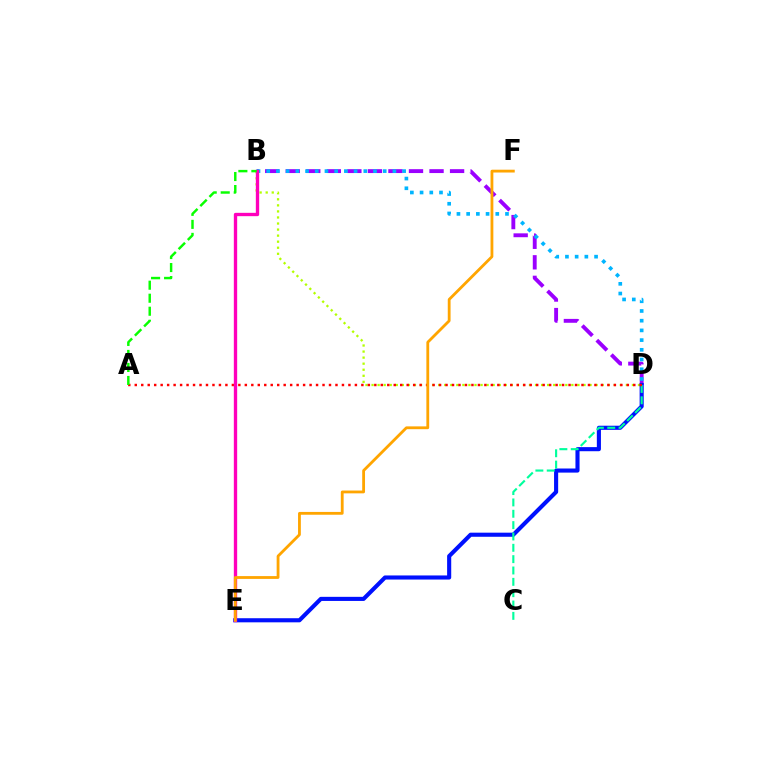{('B', 'D'): [{'color': '#9b00ff', 'line_style': 'dashed', 'thickness': 2.79}, {'color': '#b3ff00', 'line_style': 'dotted', 'thickness': 1.65}, {'color': '#00b5ff', 'line_style': 'dotted', 'thickness': 2.64}], ('D', 'E'): [{'color': '#0010ff', 'line_style': 'solid', 'thickness': 2.95}], ('C', 'D'): [{'color': '#00ff9d', 'line_style': 'dashed', 'thickness': 1.54}], ('A', 'D'): [{'color': '#ff0000', 'line_style': 'dotted', 'thickness': 1.76}], ('B', 'E'): [{'color': '#ff00bd', 'line_style': 'solid', 'thickness': 2.4}], ('E', 'F'): [{'color': '#ffa500', 'line_style': 'solid', 'thickness': 2.02}], ('A', 'B'): [{'color': '#08ff00', 'line_style': 'dashed', 'thickness': 1.77}]}